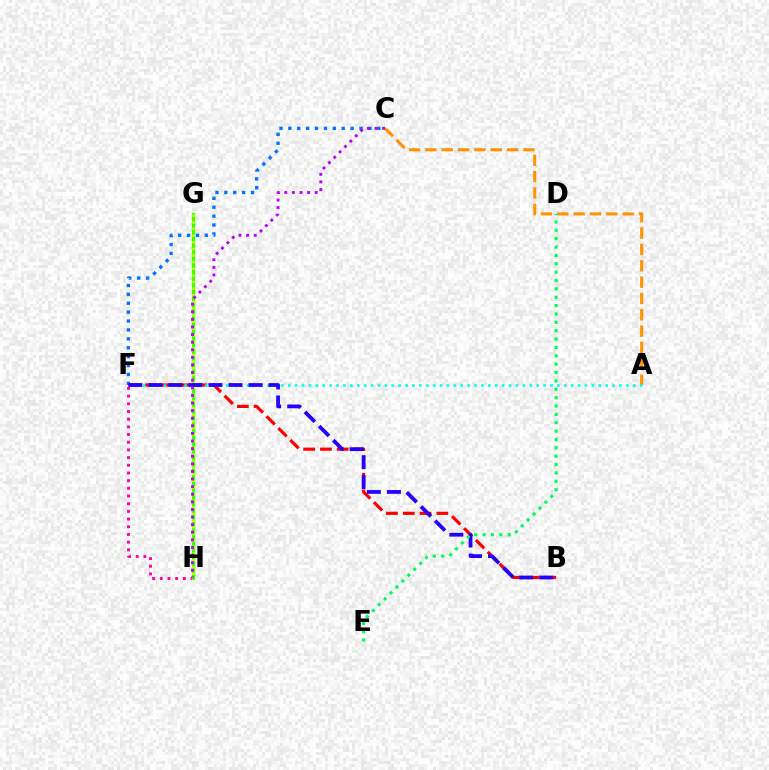{('B', 'F'): [{'color': '#ff0000', 'line_style': 'dashed', 'thickness': 2.28}, {'color': '#2500ff', 'line_style': 'dashed', 'thickness': 2.72}], ('A', 'C'): [{'color': '#ff9400', 'line_style': 'dashed', 'thickness': 2.22}], ('C', 'F'): [{'color': '#0074ff', 'line_style': 'dotted', 'thickness': 2.42}], ('F', 'H'): [{'color': '#ff00ac', 'line_style': 'dotted', 'thickness': 2.09}], ('A', 'F'): [{'color': '#00fff6', 'line_style': 'dotted', 'thickness': 1.88}], ('G', 'H'): [{'color': '#3dff00', 'line_style': 'solid', 'thickness': 2.4}, {'color': '#d1ff00', 'line_style': 'dotted', 'thickness': 1.8}], ('D', 'E'): [{'color': '#00ff5c', 'line_style': 'dotted', 'thickness': 2.27}], ('C', 'H'): [{'color': '#b900ff', 'line_style': 'dotted', 'thickness': 2.07}]}